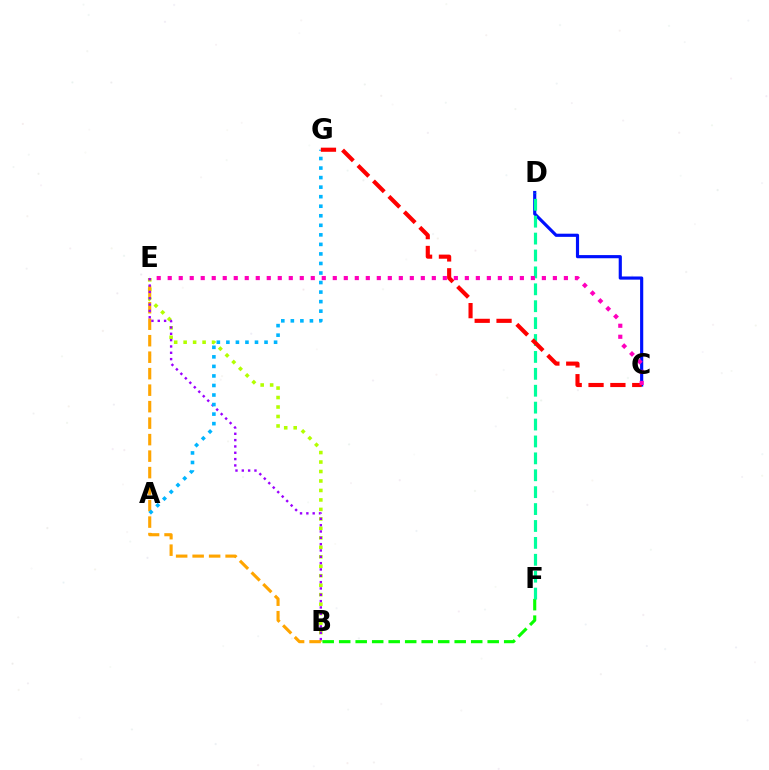{('C', 'D'): [{'color': '#0010ff', 'line_style': 'solid', 'thickness': 2.27}], ('B', 'E'): [{'color': '#b3ff00', 'line_style': 'dotted', 'thickness': 2.57}, {'color': '#ffa500', 'line_style': 'dashed', 'thickness': 2.24}, {'color': '#9b00ff', 'line_style': 'dotted', 'thickness': 1.72}], ('A', 'G'): [{'color': '#00b5ff', 'line_style': 'dotted', 'thickness': 2.59}], ('B', 'F'): [{'color': '#08ff00', 'line_style': 'dashed', 'thickness': 2.24}], ('D', 'F'): [{'color': '#00ff9d', 'line_style': 'dashed', 'thickness': 2.3}], ('C', 'G'): [{'color': '#ff0000', 'line_style': 'dashed', 'thickness': 2.97}], ('C', 'E'): [{'color': '#ff00bd', 'line_style': 'dotted', 'thickness': 2.99}]}